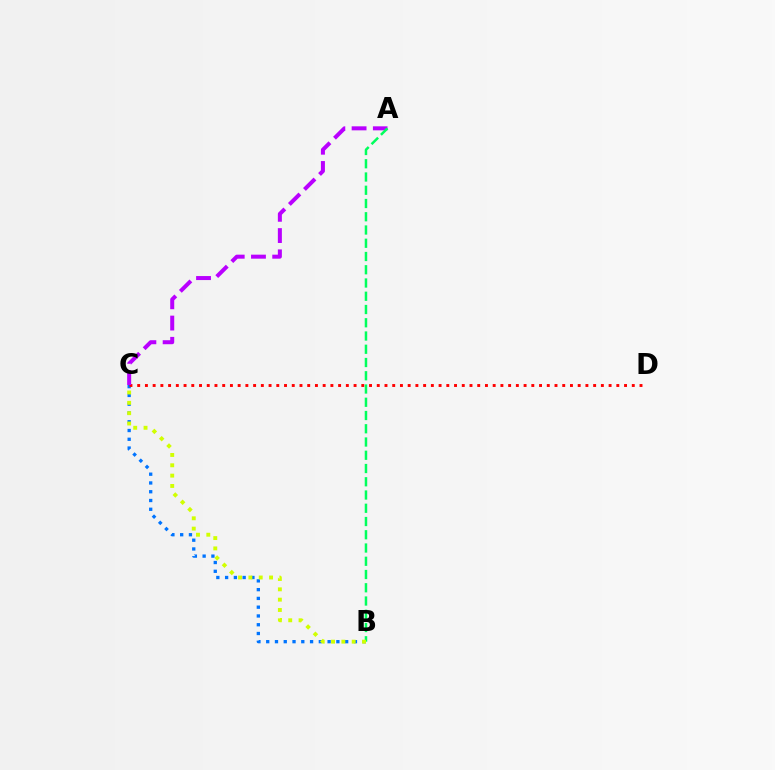{('B', 'C'): [{'color': '#0074ff', 'line_style': 'dotted', 'thickness': 2.38}, {'color': '#d1ff00', 'line_style': 'dotted', 'thickness': 2.81}], ('C', 'D'): [{'color': '#ff0000', 'line_style': 'dotted', 'thickness': 2.1}], ('A', 'C'): [{'color': '#b900ff', 'line_style': 'dashed', 'thickness': 2.89}], ('A', 'B'): [{'color': '#00ff5c', 'line_style': 'dashed', 'thickness': 1.8}]}